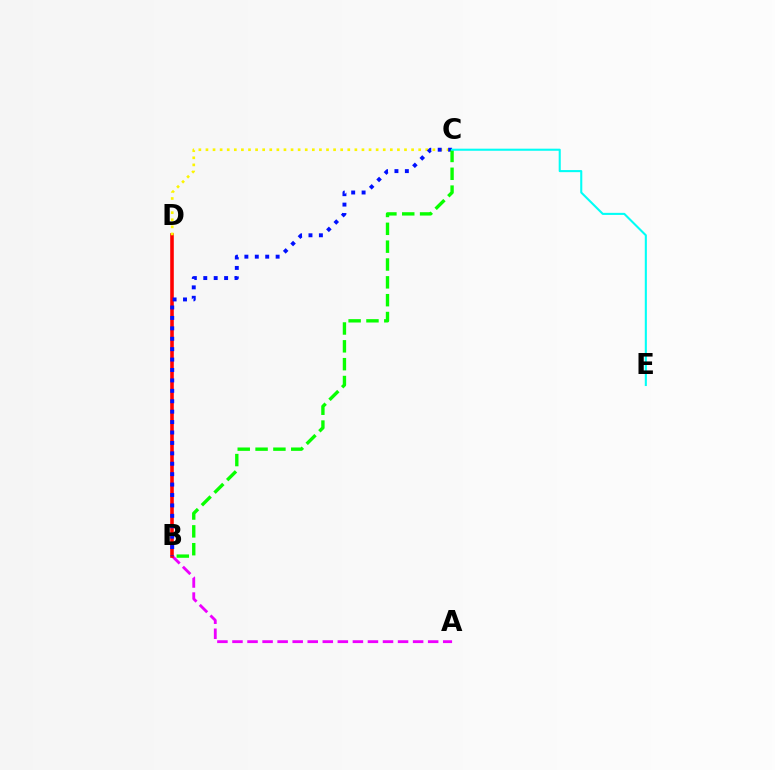{('A', 'B'): [{'color': '#ee00ff', 'line_style': 'dashed', 'thickness': 2.04}], ('B', 'D'): [{'color': '#ff0000', 'line_style': 'solid', 'thickness': 2.59}], ('C', 'D'): [{'color': '#fcf500', 'line_style': 'dotted', 'thickness': 1.93}], ('B', 'C'): [{'color': '#0010ff', 'line_style': 'dotted', 'thickness': 2.83}, {'color': '#08ff00', 'line_style': 'dashed', 'thickness': 2.42}], ('C', 'E'): [{'color': '#00fff6', 'line_style': 'solid', 'thickness': 1.5}]}